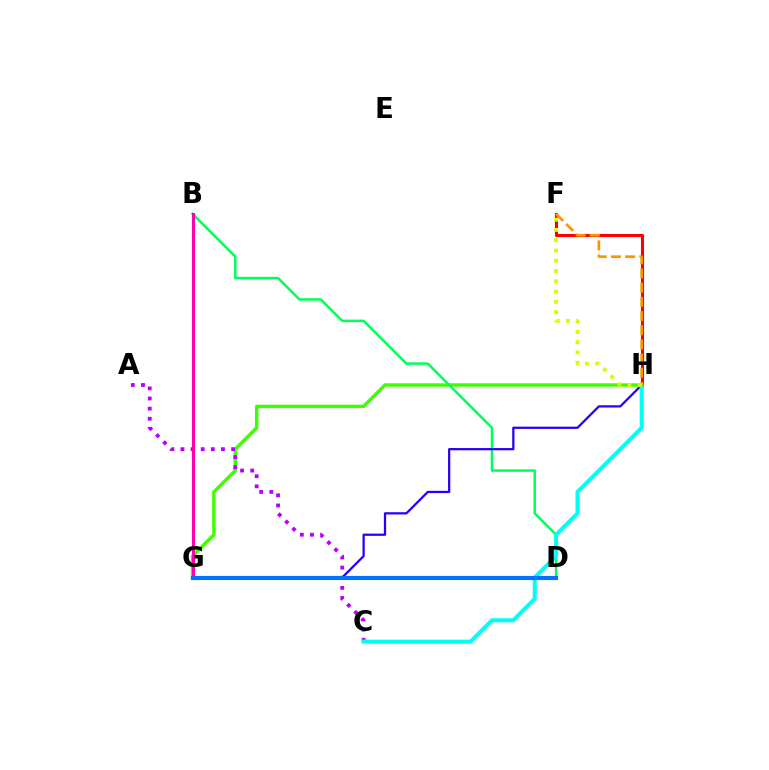{('G', 'H'): [{'color': '#3dff00', 'line_style': 'solid', 'thickness': 2.47}, {'color': '#2500ff', 'line_style': 'solid', 'thickness': 1.62}], ('F', 'H'): [{'color': '#ff0000', 'line_style': 'solid', 'thickness': 2.22}, {'color': '#ff9400', 'line_style': 'dashed', 'thickness': 1.93}, {'color': '#d1ff00', 'line_style': 'dotted', 'thickness': 2.79}], ('A', 'C'): [{'color': '#b900ff', 'line_style': 'dotted', 'thickness': 2.75}], ('B', 'D'): [{'color': '#00ff5c', 'line_style': 'solid', 'thickness': 1.8}], ('C', 'H'): [{'color': '#00fff6', 'line_style': 'solid', 'thickness': 2.9}], ('B', 'G'): [{'color': '#ff00ac', 'line_style': 'solid', 'thickness': 2.22}], ('D', 'G'): [{'color': '#0074ff', 'line_style': 'solid', 'thickness': 2.99}]}